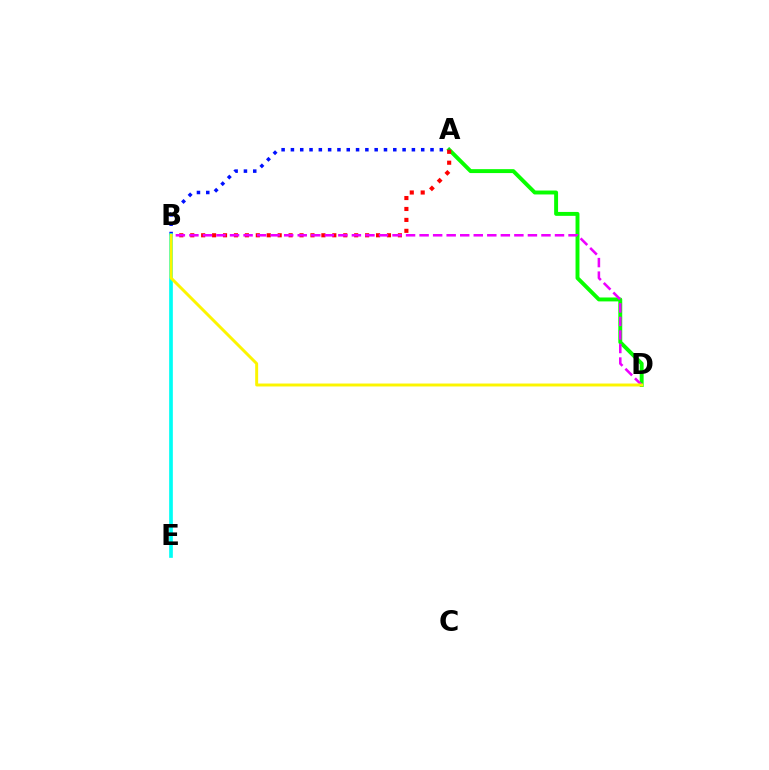{('A', 'D'): [{'color': '#08ff00', 'line_style': 'solid', 'thickness': 2.82}], ('A', 'B'): [{'color': '#ff0000', 'line_style': 'dotted', 'thickness': 2.97}, {'color': '#0010ff', 'line_style': 'dotted', 'thickness': 2.53}], ('B', 'D'): [{'color': '#ee00ff', 'line_style': 'dashed', 'thickness': 1.84}, {'color': '#fcf500', 'line_style': 'solid', 'thickness': 2.12}], ('B', 'E'): [{'color': '#00fff6', 'line_style': 'solid', 'thickness': 2.65}]}